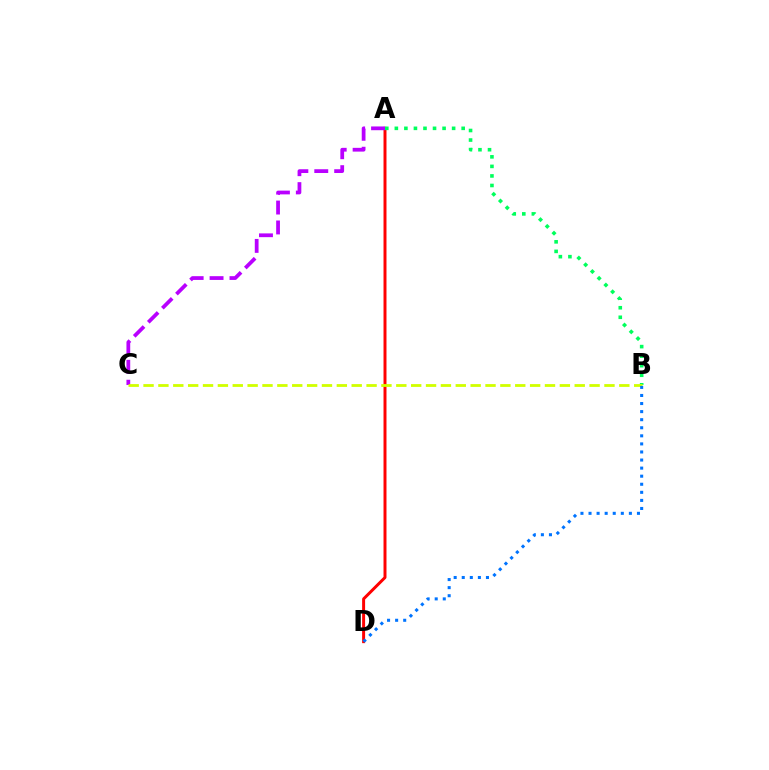{('A', 'D'): [{'color': '#ff0000', 'line_style': 'solid', 'thickness': 2.14}], ('A', 'C'): [{'color': '#b900ff', 'line_style': 'dashed', 'thickness': 2.71}], ('A', 'B'): [{'color': '#00ff5c', 'line_style': 'dotted', 'thickness': 2.59}], ('B', 'C'): [{'color': '#d1ff00', 'line_style': 'dashed', 'thickness': 2.02}], ('B', 'D'): [{'color': '#0074ff', 'line_style': 'dotted', 'thickness': 2.19}]}